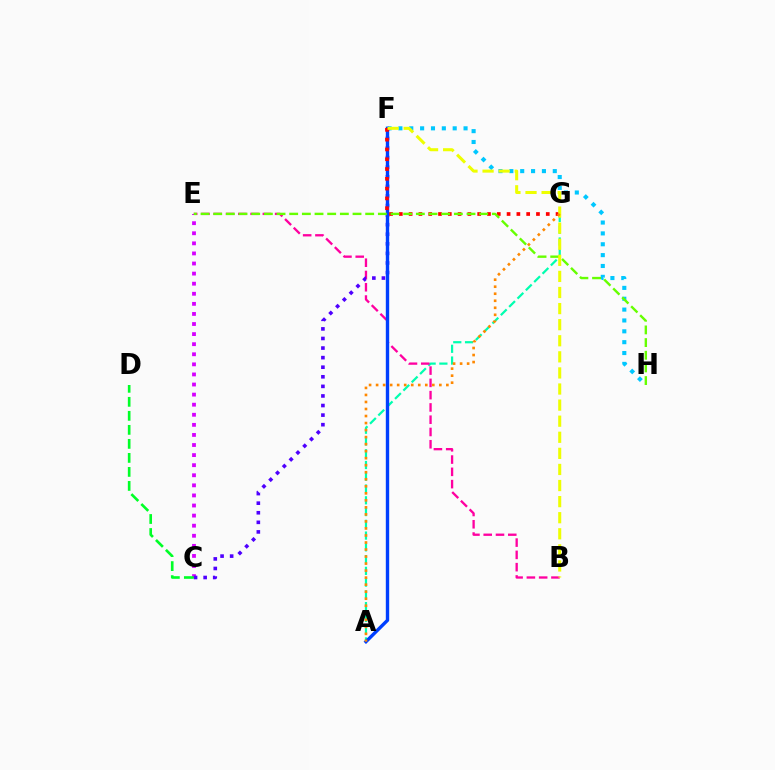{('A', 'G'): [{'color': '#00ffaf', 'line_style': 'dashed', 'thickness': 1.6}, {'color': '#ff8800', 'line_style': 'dotted', 'thickness': 1.91}], ('F', 'H'): [{'color': '#00c7ff', 'line_style': 'dotted', 'thickness': 2.95}], ('C', 'E'): [{'color': '#d600ff', 'line_style': 'dotted', 'thickness': 2.74}], ('B', 'E'): [{'color': '#ff00a0', 'line_style': 'dashed', 'thickness': 1.67}], ('C', 'F'): [{'color': '#4f00ff', 'line_style': 'dotted', 'thickness': 2.6}], ('C', 'D'): [{'color': '#00ff27', 'line_style': 'dashed', 'thickness': 1.9}], ('A', 'F'): [{'color': '#003fff', 'line_style': 'solid', 'thickness': 2.43}], ('F', 'G'): [{'color': '#ff0000', 'line_style': 'dotted', 'thickness': 2.66}], ('E', 'H'): [{'color': '#66ff00', 'line_style': 'dashed', 'thickness': 1.72}], ('B', 'F'): [{'color': '#eeff00', 'line_style': 'dashed', 'thickness': 2.19}]}